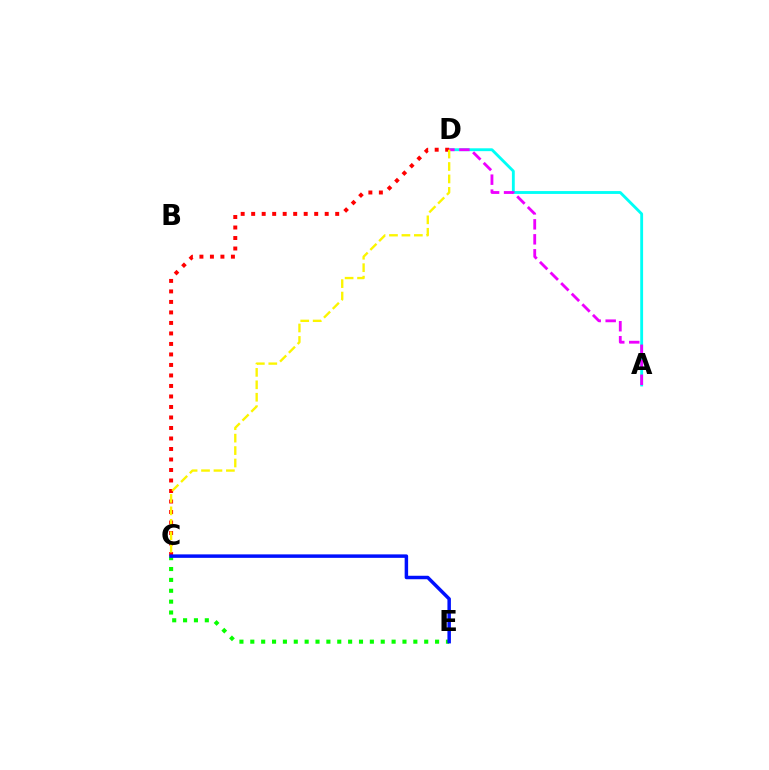{('A', 'D'): [{'color': '#00fff6', 'line_style': 'solid', 'thickness': 2.05}, {'color': '#ee00ff', 'line_style': 'dashed', 'thickness': 2.04}], ('C', 'E'): [{'color': '#08ff00', 'line_style': 'dotted', 'thickness': 2.95}, {'color': '#0010ff', 'line_style': 'solid', 'thickness': 2.5}], ('C', 'D'): [{'color': '#ff0000', 'line_style': 'dotted', 'thickness': 2.85}, {'color': '#fcf500', 'line_style': 'dashed', 'thickness': 1.69}]}